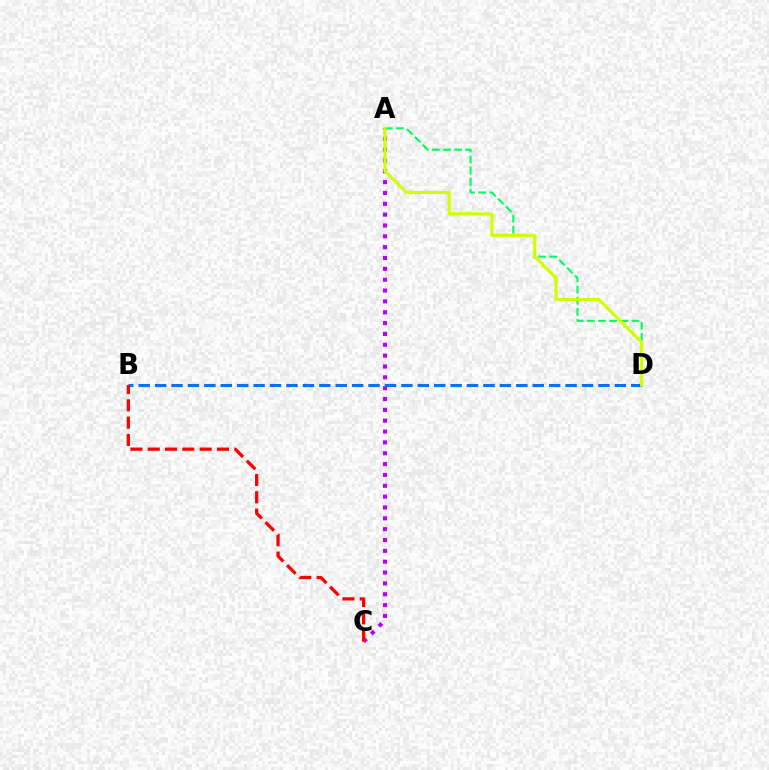{('A', 'C'): [{'color': '#b900ff', 'line_style': 'dotted', 'thickness': 2.95}], ('A', 'D'): [{'color': '#00ff5c', 'line_style': 'dashed', 'thickness': 1.52}, {'color': '#d1ff00', 'line_style': 'solid', 'thickness': 2.28}], ('B', 'D'): [{'color': '#0074ff', 'line_style': 'dashed', 'thickness': 2.23}], ('B', 'C'): [{'color': '#ff0000', 'line_style': 'dashed', 'thickness': 2.35}]}